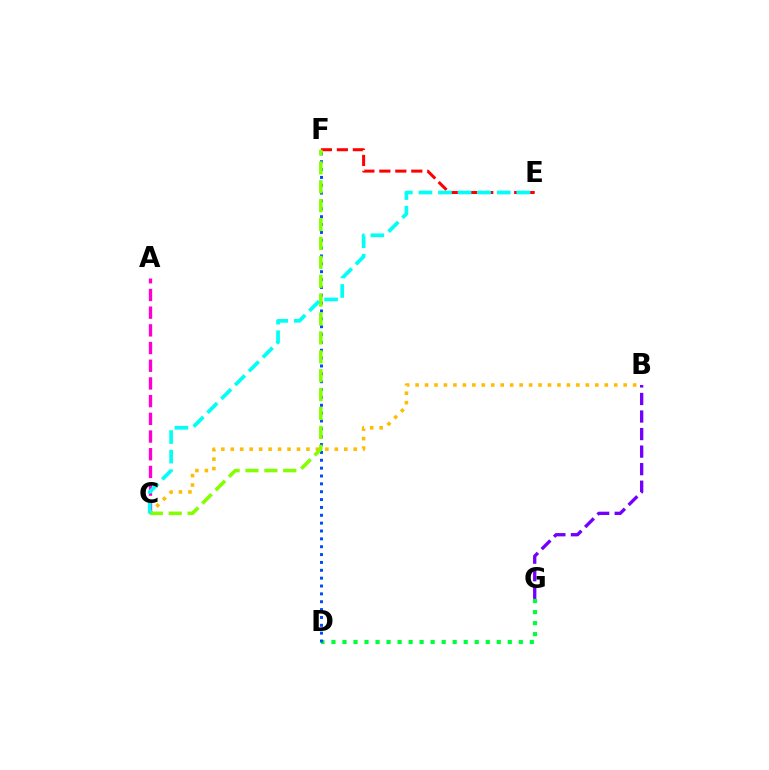{('B', 'G'): [{'color': '#7200ff', 'line_style': 'dashed', 'thickness': 2.38}], ('D', 'G'): [{'color': '#00ff39', 'line_style': 'dotted', 'thickness': 2.99}], ('D', 'F'): [{'color': '#004bff', 'line_style': 'dotted', 'thickness': 2.13}], ('E', 'F'): [{'color': '#ff0000', 'line_style': 'dashed', 'thickness': 2.17}], ('A', 'C'): [{'color': '#ff00cf', 'line_style': 'dashed', 'thickness': 2.4}], ('B', 'C'): [{'color': '#ffbd00', 'line_style': 'dotted', 'thickness': 2.57}], ('C', 'F'): [{'color': '#84ff00', 'line_style': 'dashed', 'thickness': 2.57}], ('C', 'E'): [{'color': '#00fff6', 'line_style': 'dashed', 'thickness': 2.66}]}